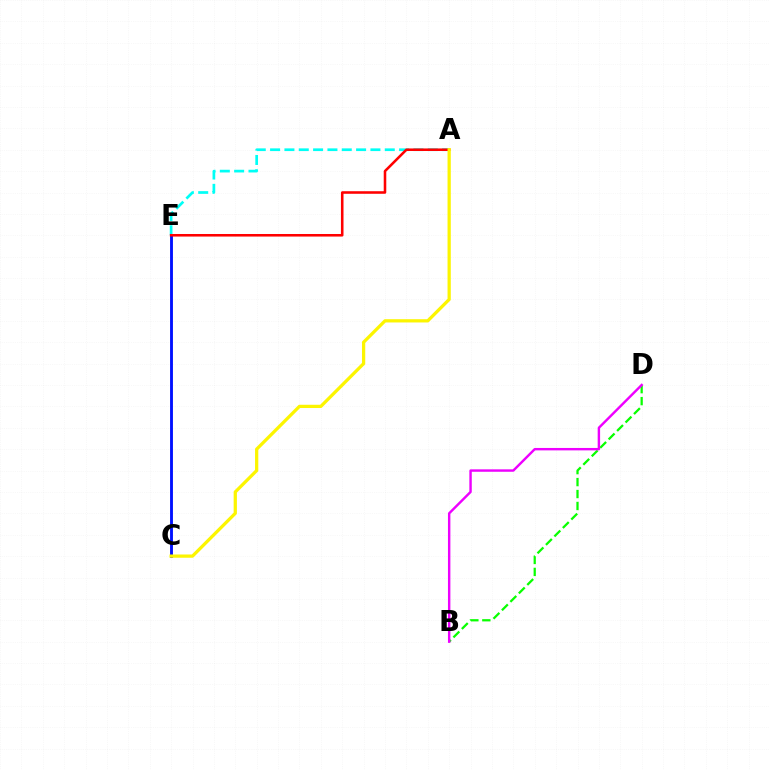{('B', 'D'): [{'color': '#08ff00', 'line_style': 'dashed', 'thickness': 1.62}, {'color': '#ee00ff', 'line_style': 'solid', 'thickness': 1.74}], ('A', 'E'): [{'color': '#00fff6', 'line_style': 'dashed', 'thickness': 1.95}, {'color': '#ff0000', 'line_style': 'solid', 'thickness': 1.84}], ('C', 'E'): [{'color': '#0010ff', 'line_style': 'solid', 'thickness': 2.06}], ('A', 'C'): [{'color': '#fcf500', 'line_style': 'solid', 'thickness': 2.34}]}